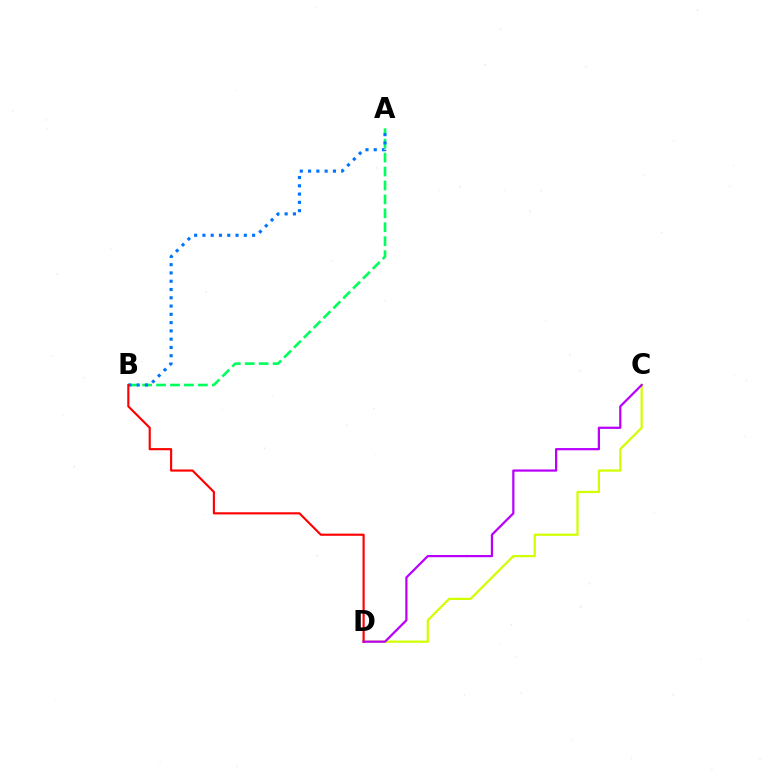{('A', 'B'): [{'color': '#00ff5c', 'line_style': 'dashed', 'thickness': 1.89}, {'color': '#0074ff', 'line_style': 'dotted', 'thickness': 2.25}], ('C', 'D'): [{'color': '#d1ff00', 'line_style': 'solid', 'thickness': 1.61}, {'color': '#b900ff', 'line_style': 'solid', 'thickness': 1.6}], ('B', 'D'): [{'color': '#ff0000', 'line_style': 'solid', 'thickness': 1.54}]}